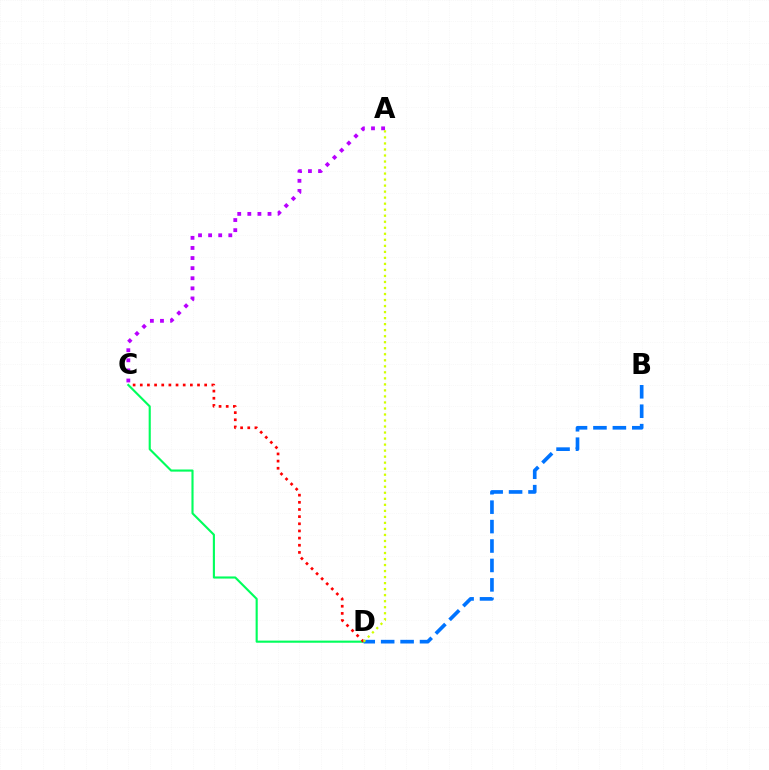{('A', 'C'): [{'color': '#b900ff', 'line_style': 'dotted', 'thickness': 2.74}], ('C', 'D'): [{'color': '#00ff5c', 'line_style': 'solid', 'thickness': 1.53}, {'color': '#ff0000', 'line_style': 'dotted', 'thickness': 1.94}], ('B', 'D'): [{'color': '#0074ff', 'line_style': 'dashed', 'thickness': 2.64}], ('A', 'D'): [{'color': '#d1ff00', 'line_style': 'dotted', 'thickness': 1.64}]}